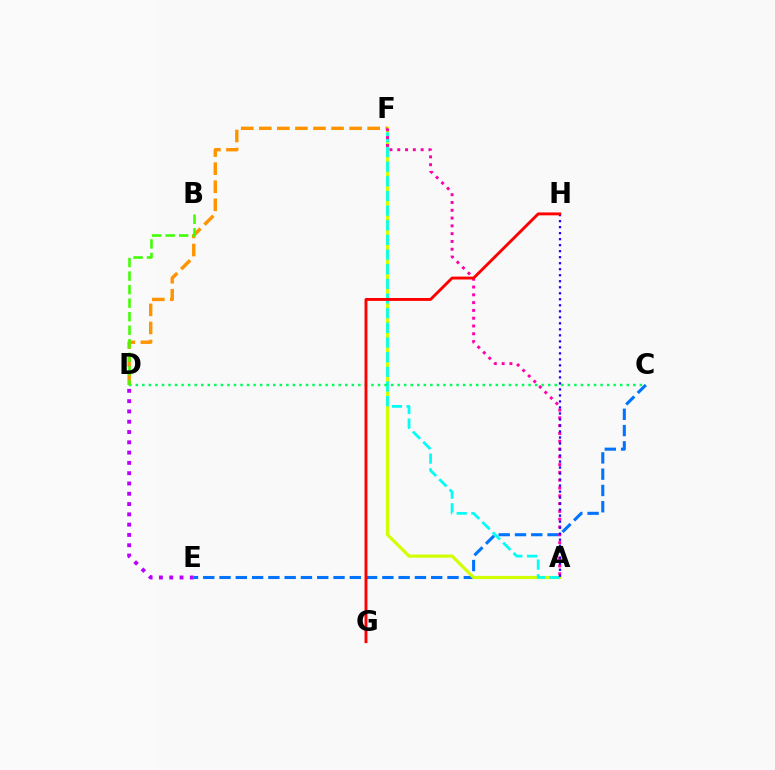{('C', 'E'): [{'color': '#0074ff', 'line_style': 'dashed', 'thickness': 2.21}], ('A', 'F'): [{'color': '#d1ff00', 'line_style': 'solid', 'thickness': 2.28}, {'color': '#00fff6', 'line_style': 'dashed', 'thickness': 1.99}, {'color': '#ff00ac', 'line_style': 'dotted', 'thickness': 2.12}], ('D', 'E'): [{'color': '#b900ff', 'line_style': 'dotted', 'thickness': 2.8}], ('D', 'F'): [{'color': '#ff9400', 'line_style': 'dashed', 'thickness': 2.45}], ('C', 'D'): [{'color': '#00ff5c', 'line_style': 'dotted', 'thickness': 1.78}], ('B', 'D'): [{'color': '#3dff00', 'line_style': 'dashed', 'thickness': 1.84}], ('A', 'H'): [{'color': '#2500ff', 'line_style': 'dotted', 'thickness': 1.63}], ('G', 'H'): [{'color': '#ff0000', 'line_style': 'solid', 'thickness': 2.08}]}